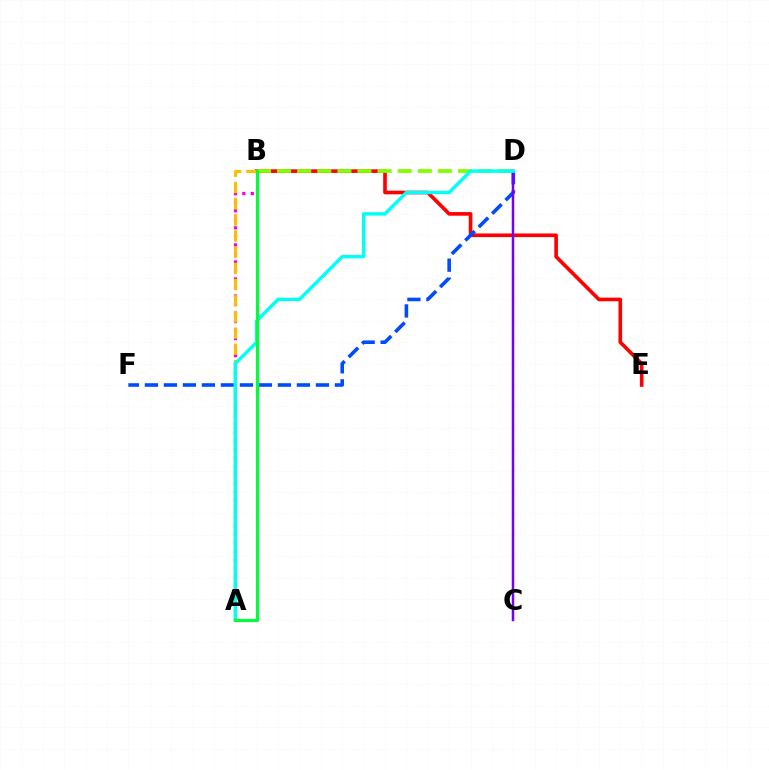{('B', 'E'): [{'color': '#ff0000', 'line_style': 'solid', 'thickness': 2.62}], ('B', 'D'): [{'color': '#84ff00', 'line_style': 'dashed', 'thickness': 2.73}], ('A', 'B'): [{'color': '#ff00cf', 'line_style': 'dotted', 'thickness': 2.32}, {'color': '#ffbd00', 'line_style': 'dashed', 'thickness': 2.2}, {'color': '#00ff39', 'line_style': 'solid', 'thickness': 2.24}], ('D', 'F'): [{'color': '#004bff', 'line_style': 'dashed', 'thickness': 2.58}], ('C', 'D'): [{'color': '#7200ff', 'line_style': 'solid', 'thickness': 1.79}], ('A', 'D'): [{'color': '#00fff6', 'line_style': 'solid', 'thickness': 2.46}]}